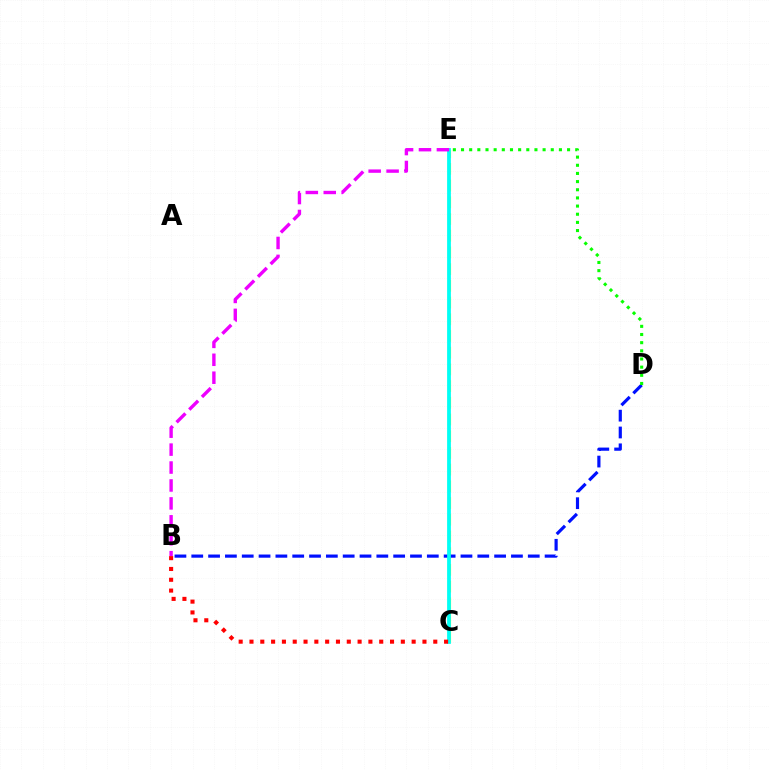{('C', 'E'): [{'color': '#fcf500', 'line_style': 'dashed', 'thickness': 2.27}, {'color': '#00fff6', 'line_style': 'solid', 'thickness': 2.71}], ('B', 'D'): [{'color': '#0010ff', 'line_style': 'dashed', 'thickness': 2.29}], ('B', 'E'): [{'color': '#ee00ff', 'line_style': 'dashed', 'thickness': 2.44}], ('B', 'C'): [{'color': '#ff0000', 'line_style': 'dotted', 'thickness': 2.94}], ('D', 'E'): [{'color': '#08ff00', 'line_style': 'dotted', 'thickness': 2.22}]}